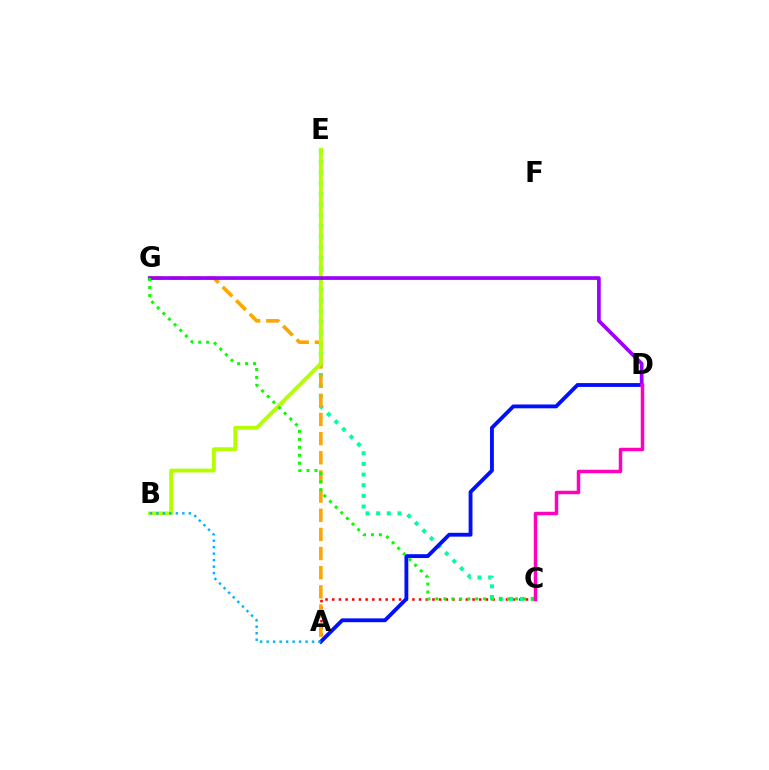{('A', 'C'): [{'color': '#ff0000', 'line_style': 'dotted', 'thickness': 1.82}], ('C', 'E'): [{'color': '#00ff9d', 'line_style': 'dotted', 'thickness': 2.9}], ('A', 'G'): [{'color': '#ffa500', 'line_style': 'dashed', 'thickness': 2.6}], ('A', 'D'): [{'color': '#0010ff', 'line_style': 'solid', 'thickness': 2.77}], ('B', 'E'): [{'color': '#b3ff00', 'line_style': 'solid', 'thickness': 2.76}], ('A', 'B'): [{'color': '#00b5ff', 'line_style': 'dotted', 'thickness': 1.76}], ('D', 'G'): [{'color': '#9b00ff', 'line_style': 'solid', 'thickness': 2.67}], ('C', 'G'): [{'color': '#08ff00', 'line_style': 'dotted', 'thickness': 2.16}], ('C', 'D'): [{'color': '#ff00bd', 'line_style': 'solid', 'thickness': 2.51}]}